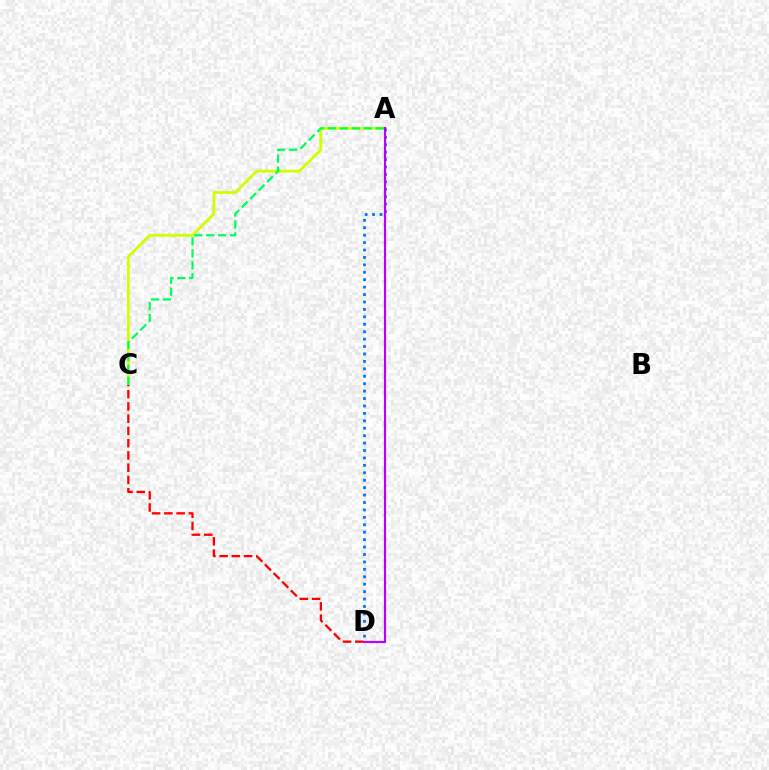{('A', 'C'): [{'color': '#d1ff00', 'line_style': 'solid', 'thickness': 2.04}, {'color': '#00ff5c', 'line_style': 'dashed', 'thickness': 1.62}], ('A', 'D'): [{'color': '#0074ff', 'line_style': 'dotted', 'thickness': 2.02}, {'color': '#b900ff', 'line_style': 'solid', 'thickness': 1.57}], ('C', 'D'): [{'color': '#ff0000', 'line_style': 'dashed', 'thickness': 1.66}]}